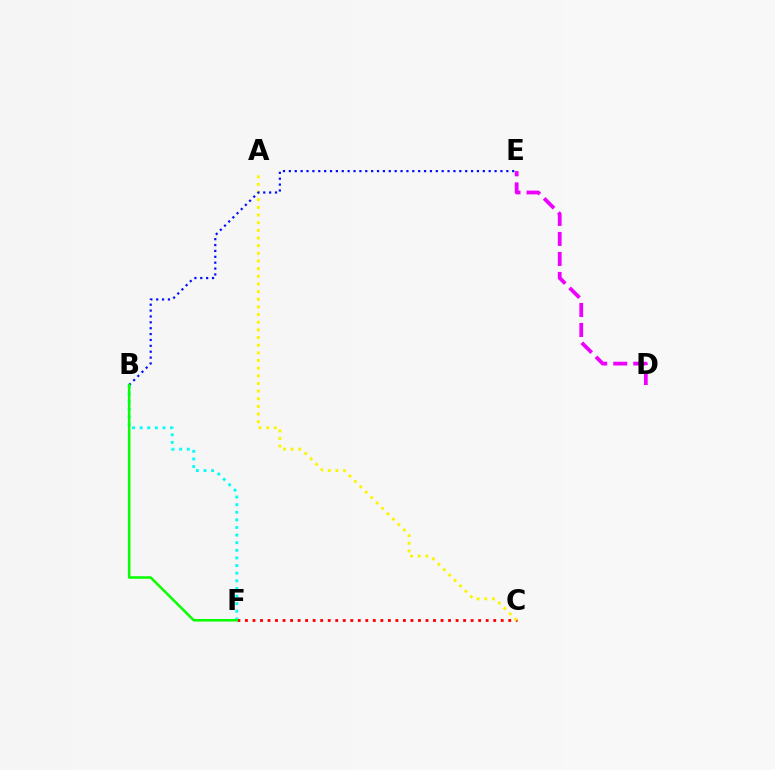{('B', 'F'): [{'color': '#00fff6', 'line_style': 'dotted', 'thickness': 2.07}, {'color': '#08ff00', 'line_style': 'solid', 'thickness': 1.83}], ('C', 'F'): [{'color': '#ff0000', 'line_style': 'dotted', 'thickness': 2.04}], ('D', 'E'): [{'color': '#ee00ff', 'line_style': 'dashed', 'thickness': 2.72}], ('A', 'C'): [{'color': '#fcf500', 'line_style': 'dotted', 'thickness': 2.08}], ('B', 'E'): [{'color': '#0010ff', 'line_style': 'dotted', 'thickness': 1.6}]}